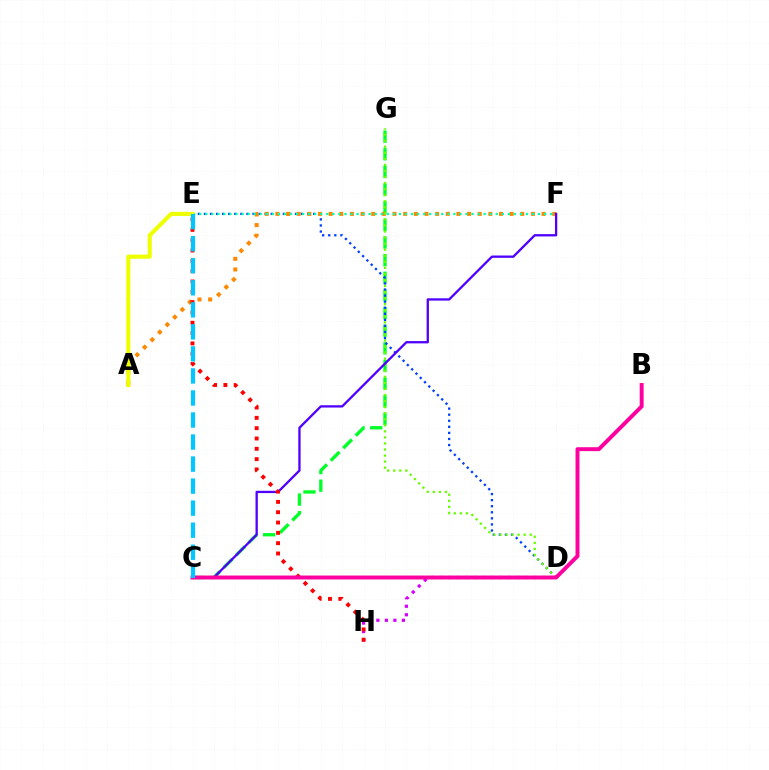{('C', 'G'): [{'color': '#00ff27', 'line_style': 'dashed', 'thickness': 2.4}], ('D', 'E'): [{'color': '#003fff', 'line_style': 'dotted', 'thickness': 1.65}], ('A', 'F'): [{'color': '#ff8800', 'line_style': 'dotted', 'thickness': 2.89}], ('D', 'G'): [{'color': '#66ff00', 'line_style': 'dotted', 'thickness': 1.65}], ('E', 'F'): [{'color': '#00ffaf', 'line_style': 'dotted', 'thickness': 1.64}], ('C', 'F'): [{'color': '#4f00ff', 'line_style': 'solid', 'thickness': 1.66}], ('D', 'H'): [{'color': '#d600ff', 'line_style': 'dotted', 'thickness': 2.31}], ('A', 'E'): [{'color': '#eeff00', 'line_style': 'solid', 'thickness': 2.96}], ('E', 'H'): [{'color': '#ff0000', 'line_style': 'dotted', 'thickness': 2.8}], ('B', 'C'): [{'color': '#ff00a0', 'line_style': 'solid', 'thickness': 2.83}], ('C', 'E'): [{'color': '#00c7ff', 'line_style': 'dashed', 'thickness': 2.99}]}